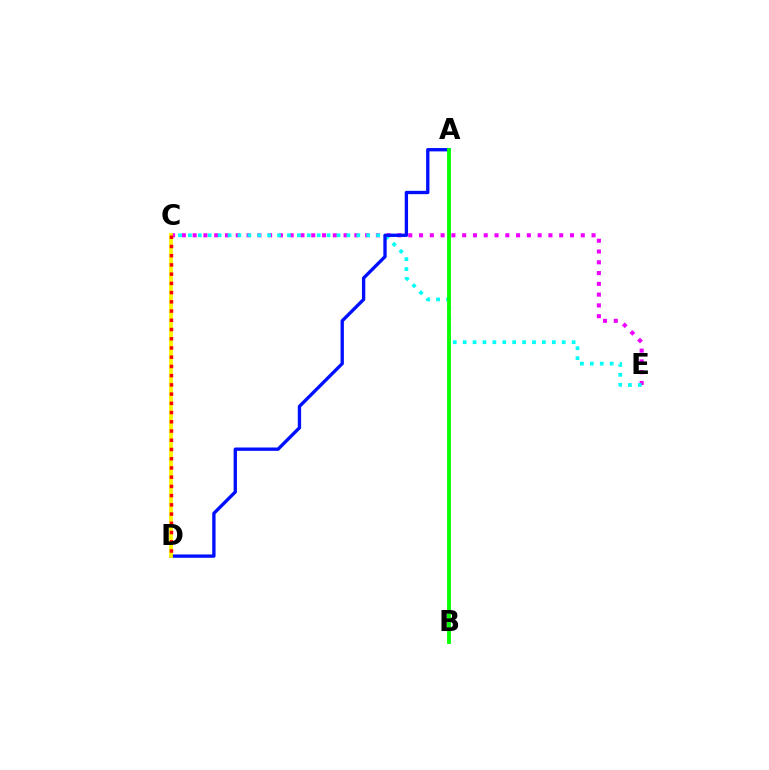{('C', 'E'): [{'color': '#ee00ff', 'line_style': 'dotted', 'thickness': 2.93}, {'color': '#00fff6', 'line_style': 'dotted', 'thickness': 2.69}], ('A', 'D'): [{'color': '#0010ff', 'line_style': 'solid', 'thickness': 2.4}], ('C', 'D'): [{'color': '#fcf500', 'line_style': 'solid', 'thickness': 2.71}, {'color': '#ff0000', 'line_style': 'dotted', 'thickness': 2.51}], ('A', 'B'): [{'color': '#08ff00', 'line_style': 'solid', 'thickness': 2.75}]}